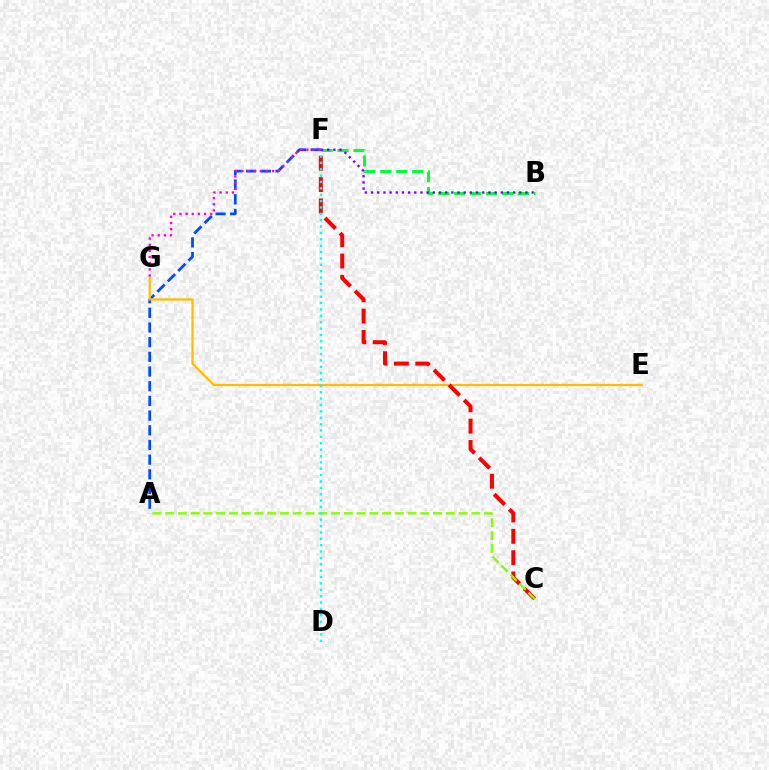{('A', 'F'): [{'color': '#004bff', 'line_style': 'dashed', 'thickness': 1.99}], ('E', 'G'): [{'color': '#ffbd00', 'line_style': 'solid', 'thickness': 1.63}], ('C', 'F'): [{'color': '#ff0000', 'line_style': 'dashed', 'thickness': 2.9}], ('A', 'C'): [{'color': '#84ff00', 'line_style': 'dashed', 'thickness': 1.73}], ('B', 'F'): [{'color': '#00ff39', 'line_style': 'dashed', 'thickness': 2.17}, {'color': '#7200ff', 'line_style': 'dotted', 'thickness': 1.68}], ('D', 'F'): [{'color': '#00fff6', 'line_style': 'dotted', 'thickness': 1.73}], ('F', 'G'): [{'color': '#ff00cf', 'line_style': 'dotted', 'thickness': 1.67}]}